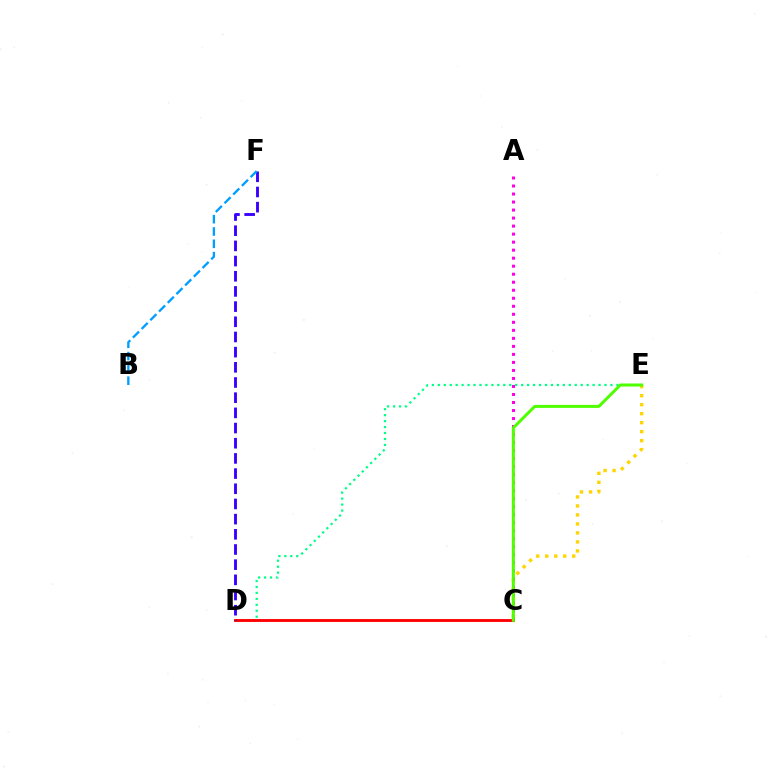{('D', 'E'): [{'color': '#00ff86', 'line_style': 'dotted', 'thickness': 1.62}], ('C', 'E'): [{'color': '#ffd500', 'line_style': 'dotted', 'thickness': 2.44}, {'color': '#4fff00', 'line_style': 'solid', 'thickness': 2.15}], ('C', 'D'): [{'color': '#ff0000', 'line_style': 'solid', 'thickness': 2.07}], ('A', 'C'): [{'color': '#ff00ed', 'line_style': 'dotted', 'thickness': 2.18}], ('D', 'F'): [{'color': '#3700ff', 'line_style': 'dashed', 'thickness': 2.06}], ('B', 'F'): [{'color': '#009eff', 'line_style': 'dashed', 'thickness': 1.67}]}